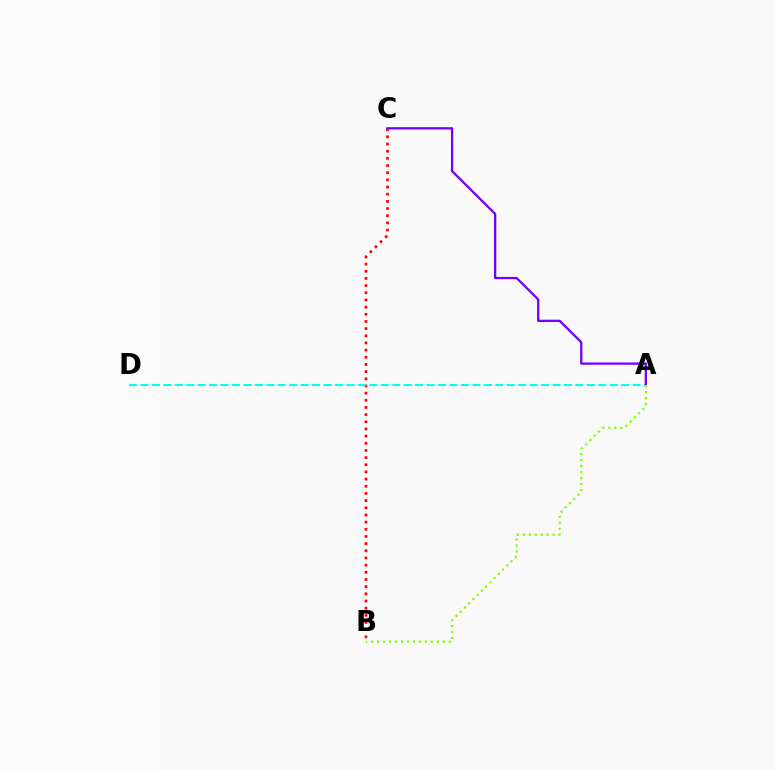{('B', 'C'): [{'color': '#ff0000', 'line_style': 'dotted', 'thickness': 1.95}], ('A', 'D'): [{'color': '#00fff6', 'line_style': 'dashed', 'thickness': 1.56}], ('A', 'C'): [{'color': '#7200ff', 'line_style': 'solid', 'thickness': 1.65}], ('A', 'B'): [{'color': '#84ff00', 'line_style': 'dotted', 'thickness': 1.62}]}